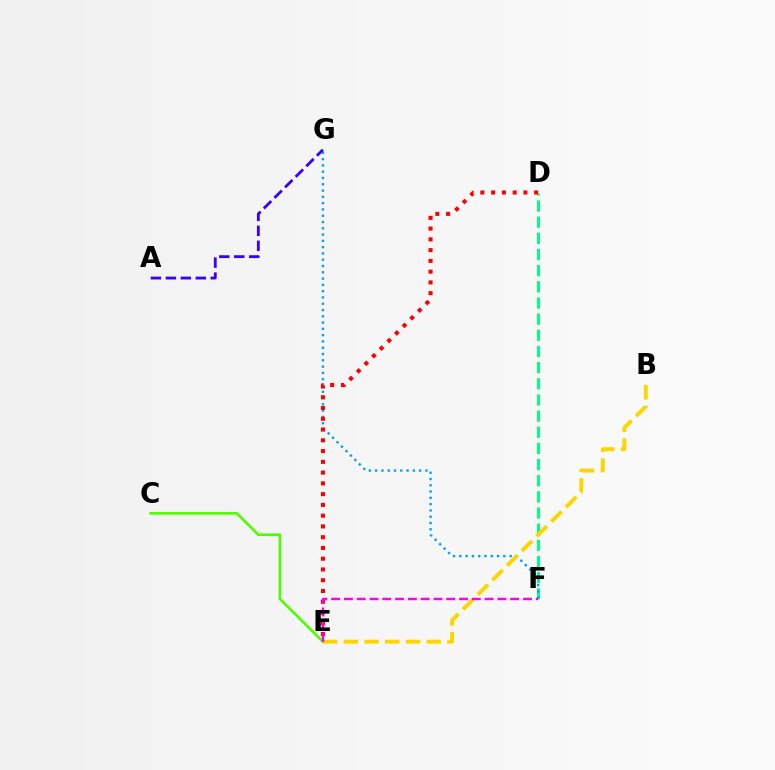{('D', 'F'): [{'color': '#00ff86', 'line_style': 'dashed', 'thickness': 2.2}], ('F', 'G'): [{'color': '#009eff', 'line_style': 'dotted', 'thickness': 1.71}], ('A', 'G'): [{'color': '#3700ff', 'line_style': 'dashed', 'thickness': 2.03}], ('D', 'E'): [{'color': '#ff0000', 'line_style': 'dotted', 'thickness': 2.92}], ('C', 'E'): [{'color': '#4fff00', 'line_style': 'solid', 'thickness': 1.93}], ('B', 'E'): [{'color': '#ffd500', 'line_style': 'dashed', 'thickness': 2.82}], ('E', 'F'): [{'color': '#ff00ed', 'line_style': 'dashed', 'thickness': 1.74}]}